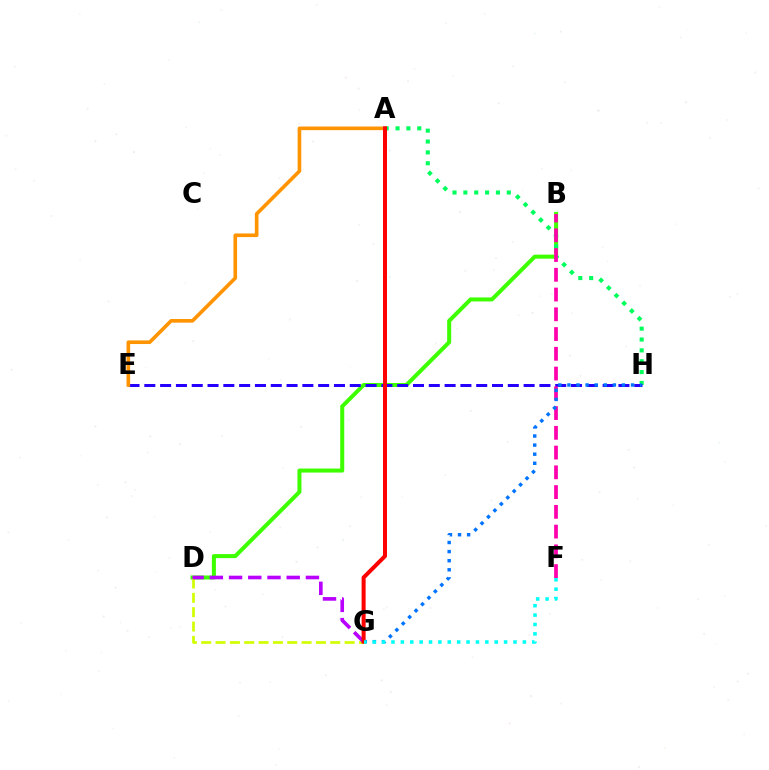{('B', 'D'): [{'color': '#3dff00', 'line_style': 'solid', 'thickness': 2.89}], ('A', 'H'): [{'color': '#00ff5c', 'line_style': 'dotted', 'thickness': 2.95}], ('D', 'G'): [{'color': '#d1ff00', 'line_style': 'dashed', 'thickness': 1.95}, {'color': '#b900ff', 'line_style': 'dashed', 'thickness': 2.61}], ('E', 'H'): [{'color': '#2500ff', 'line_style': 'dashed', 'thickness': 2.15}], ('A', 'E'): [{'color': '#ff9400', 'line_style': 'solid', 'thickness': 2.61}], ('B', 'F'): [{'color': '#ff00ac', 'line_style': 'dashed', 'thickness': 2.68}], ('G', 'H'): [{'color': '#0074ff', 'line_style': 'dotted', 'thickness': 2.47}], ('A', 'G'): [{'color': '#ff0000', 'line_style': 'solid', 'thickness': 2.89}], ('F', 'G'): [{'color': '#00fff6', 'line_style': 'dotted', 'thickness': 2.55}]}